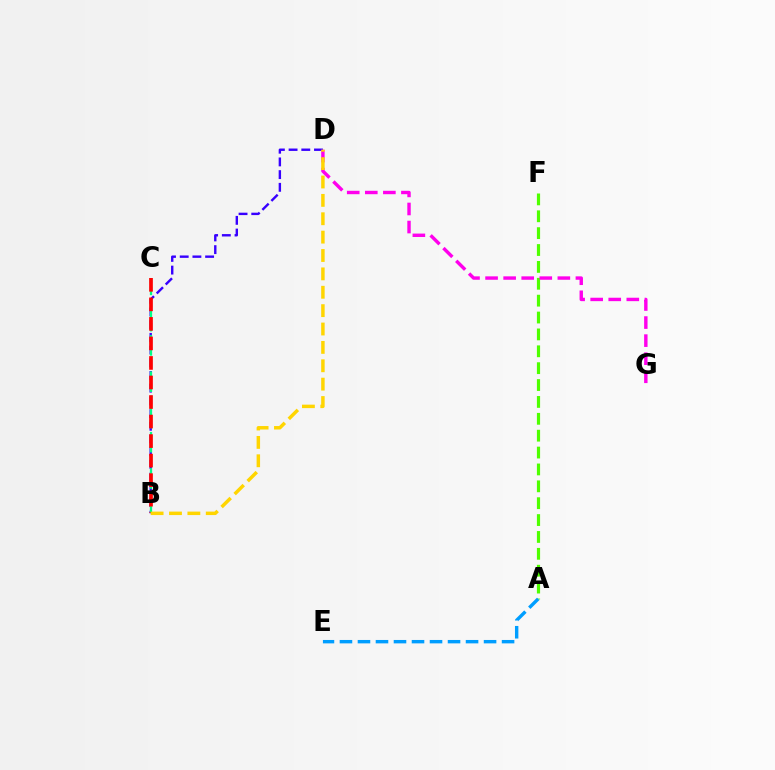{('A', 'F'): [{'color': '#4fff00', 'line_style': 'dashed', 'thickness': 2.29}], ('B', 'D'): [{'color': '#3700ff', 'line_style': 'dashed', 'thickness': 1.73}, {'color': '#ffd500', 'line_style': 'dashed', 'thickness': 2.5}], ('D', 'G'): [{'color': '#ff00ed', 'line_style': 'dashed', 'thickness': 2.45}], ('B', 'C'): [{'color': '#00ff86', 'line_style': 'dashed', 'thickness': 1.64}, {'color': '#ff0000', 'line_style': 'dashed', 'thickness': 2.65}], ('A', 'E'): [{'color': '#009eff', 'line_style': 'dashed', 'thickness': 2.45}]}